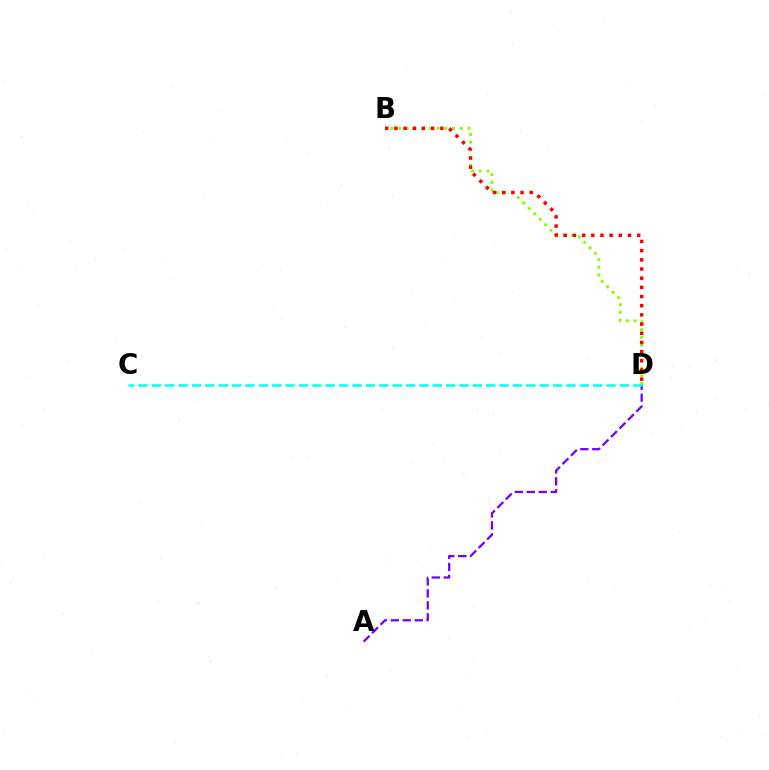{('B', 'D'): [{'color': '#84ff00', 'line_style': 'dotted', 'thickness': 2.09}, {'color': '#ff0000', 'line_style': 'dotted', 'thickness': 2.49}], ('A', 'D'): [{'color': '#7200ff', 'line_style': 'dashed', 'thickness': 1.63}], ('C', 'D'): [{'color': '#00fff6', 'line_style': 'dashed', 'thickness': 1.82}]}